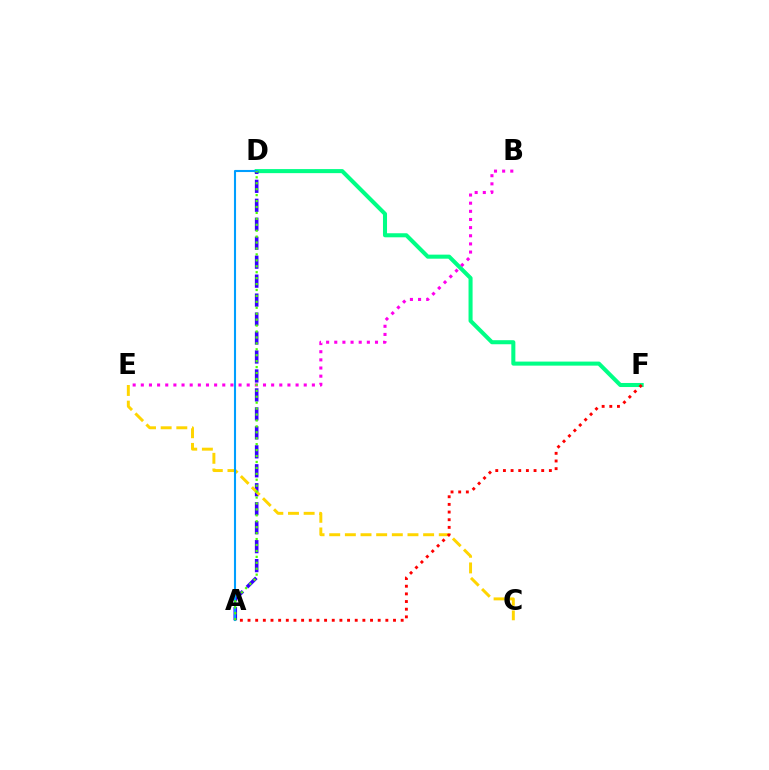{('D', 'F'): [{'color': '#00ff86', 'line_style': 'solid', 'thickness': 2.92}], ('A', 'D'): [{'color': '#3700ff', 'line_style': 'dashed', 'thickness': 2.58}, {'color': '#009eff', 'line_style': 'solid', 'thickness': 1.51}, {'color': '#4fff00', 'line_style': 'dotted', 'thickness': 1.61}], ('B', 'E'): [{'color': '#ff00ed', 'line_style': 'dotted', 'thickness': 2.21}], ('C', 'E'): [{'color': '#ffd500', 'line_style': 'dashed', 'thickness': 2.13}], ('A', 'F'): [{'color': '#ff0000', 'line_style': 'dotted', 'thickness': 2.08}]}